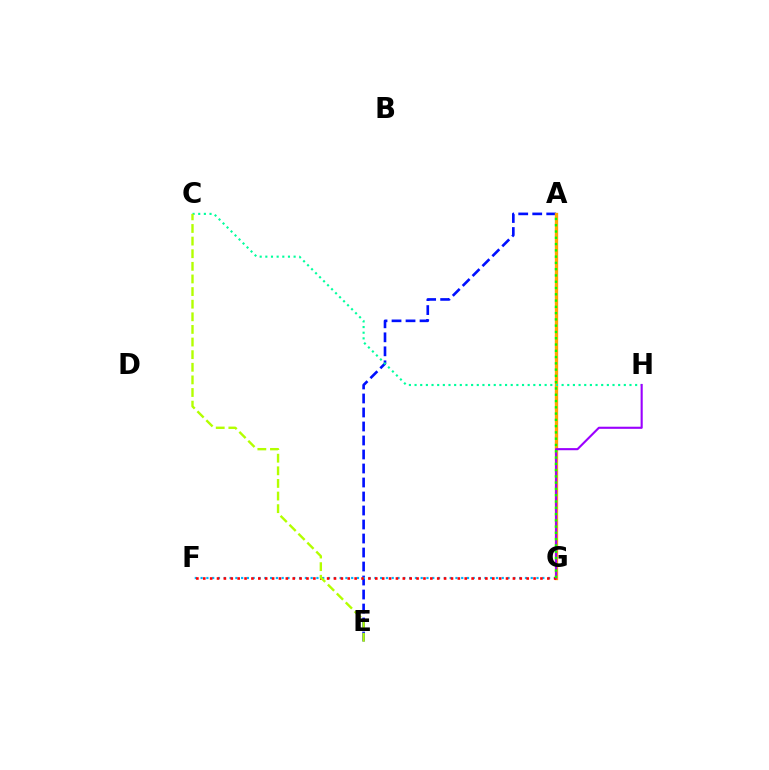{('A', 'E'): [{'color': '#0010ff', 'line_style': 'dashed', 'thickness': 1.9}], ('A', 'G'): [{'color': '#ff00bd', 'line_style': 'dotted', 'thickness': 1.52}, {'color': '#ffa500', 'line_style': 'solid', 'thickness': 2.38}, {'color': '#08ff00', 'line_style': 'dotted', 'thickness': 1.71}], ('F', 'G'): [{'color': '#00b5ff', 'line_style': 'dotted', 'thickness': 1.57}, {'color': '#ff0000', 'line_style': 'dotted', 'thickness': 1.87}], ('C', 'H'): [{'color': '#00ff9d', 'line_style': 'dotted', 'thickness': 1.54}], ('C', 'E'): [{'color': '#b3ff00', 'line_style': 'dashed', 'thickness': 1.71}], ('G', 'H'): [{'color': '#9b00ff', 'line_style': 'solid', 'thickness': 1.52}]}